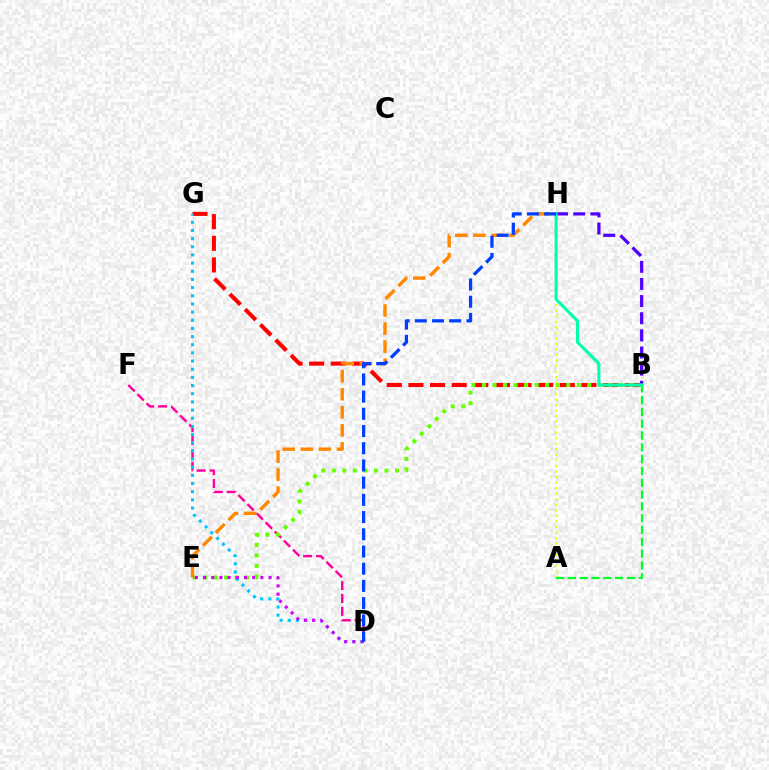{('D', 'F'): [{'color': '#ff00a0', 'line_style': 'dashed', 'thickness': 1.75}], ('B', 'G'): [{'color': '#ff0000', 'line_style': 'dashed', 'thickness': 2.94}], ('B', 'E'): [{'color': '#66ff00', 'line_style': 'dotted', 'thickness': 2.86}], ('A', 'H'): [{'color': '#eeff00', 'line_style': 'dotted', 'thickness': 1.51}], ('A', 'B'): [{'color': '#00ff27', 'line_style': 'dashed', 'thickness': 1.6}], ('D', 'G'): [{'color': '#00c7ff', 'line_style': 'dotted', 'thickness': 2.22}], ('D', 'E'): [{'color': '#d600ff', 'line_style': 'dotted', 'thickness': 2.23}], ('B', 'H'): [{'color': '#4f00ff', 'line_style': 'dashed', 'thickness': 2.33}, {'color': '#00ffaf', 'line_style': 'solid', 'thickness': 2.2}], ('E', 'H'): [{'color': '#ff8800', 'line_style': 'dashed', 'thickness': 2.45}], ('D', 'H'): [{'color': '#003fff', 'line_style': 'dashed', 'thickness': 2.34}]}